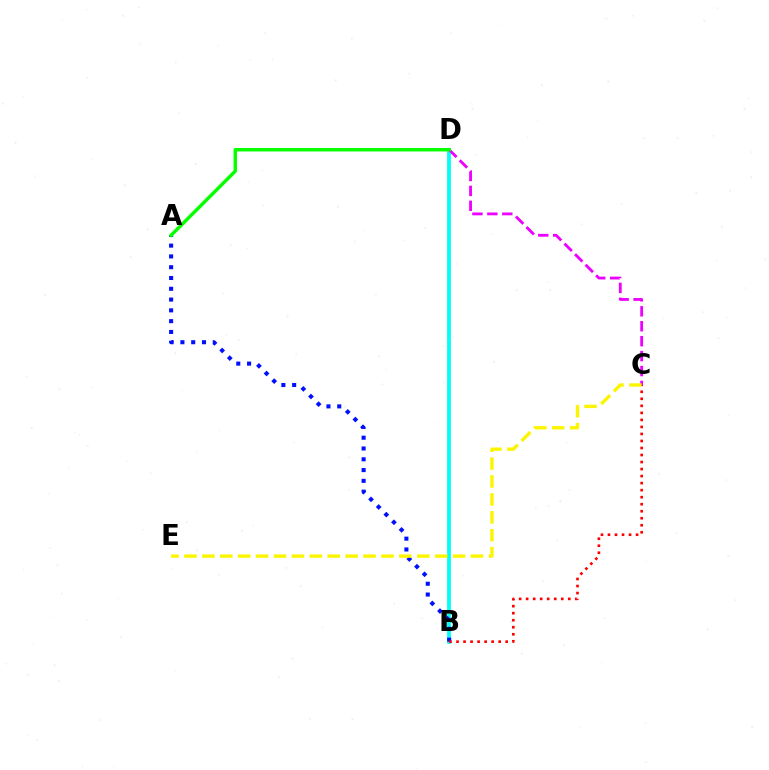{('B', 'D'): [{'color': '#00fff6', 'line_style': 'solid', 'thickness': 2.72}], ('C', 'D'): [{'color': '#ee00ff', 'line_style': 'dashed', 'thickness': 2.03}], ('A', 'B'): [{'color': '#0010ff', 'line_style': 'dotted', 'thickness': 2.93}], ('B', 'C'): [{'color': '#ff0000', 'line_style': 'dotted', 'thickness': 1.91}], ('A', 'D'): [{'color': '#08ff00', 'line_style': 'solid', 'thickness': 2.49}], ('C', 'E'): [{'color': '#fcf500', 'line_style': 'dashed', 'thickness': 2.43}]}